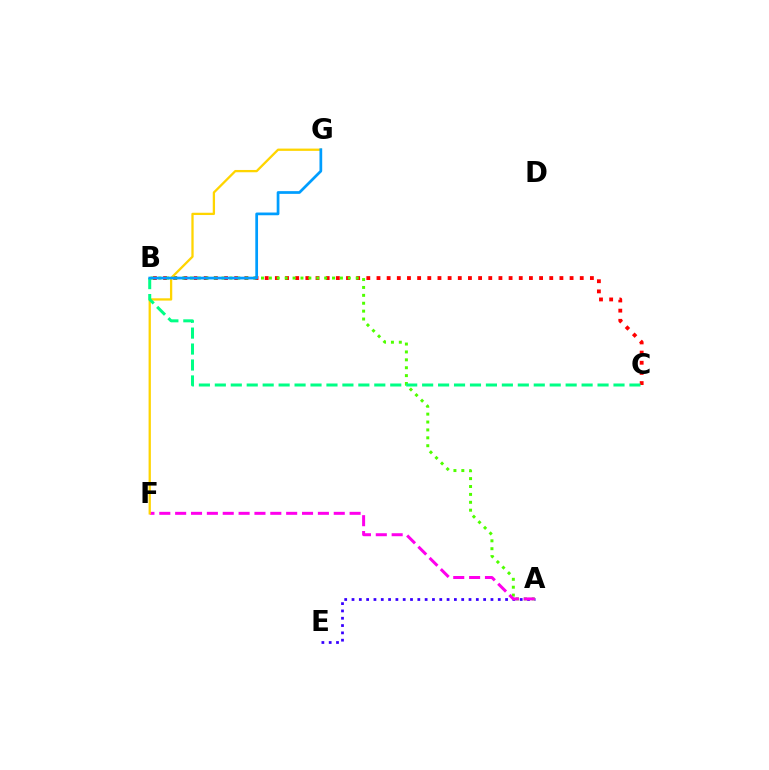{('B', 'C'): [{'color': '#ff0000', 'line_style': 'dotted', 'thickness': 2.76}, {'color': '#00ff86', 'line_style': 'dashed', 'thickness': 2.17}], ('A', 'E'): [{'color': '#3700ff', 'line_style': 'dotted', 'thickness': 1.99}], ('A', 'B'): [{'color': '#4fff00', 'line_style': 'dotted', 'thickness': 2.14}], ('A', 'F'): [{'color': '#ff00ed', 'line_style': 'dashed', 'thickness': 2.15}], ('F', 'G'): [{'color': '#ffd500', 'line_style': 'solid', 'thickness': 1.65}], ('B', 'G'): [{'color': '#009eff', 'line_style': 'solid', 'thickness': 1.97}]}